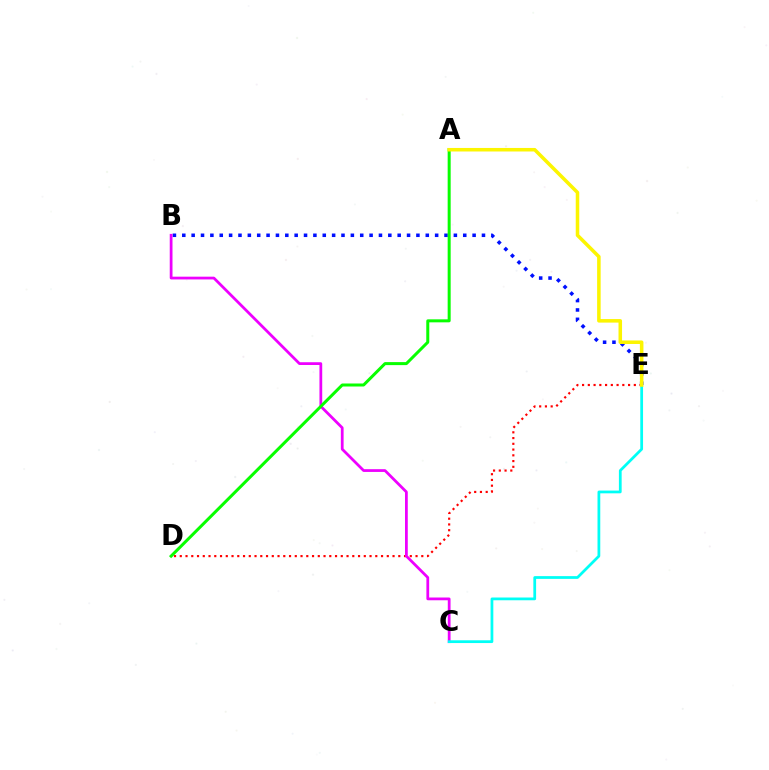{('D', 'E'): [{'color': '#ff0000', 'line_style': 'dotted', 'thickness': 1.56}], ('B', 'E'): [{'color': '#0010ff', 'line_style': 'dotted', 'thickness': 2.54}], ('B', 'C'): [{'color': '#ee00ff', 'line_style': 'solid', 'thickness': 1.99}], ('A', 'D'): [{'color': '#08ff00', 'line_style': 'solid', 'thickness': 2.16}], ('C', 'E'): [{'color': '#00fff6', 'line_style': 'solid', 'thickness': 1.99}], ('A', 'E'): [{'color': '#fcf500', 'line_style': 'solid', 'thickness': 2.54}]}